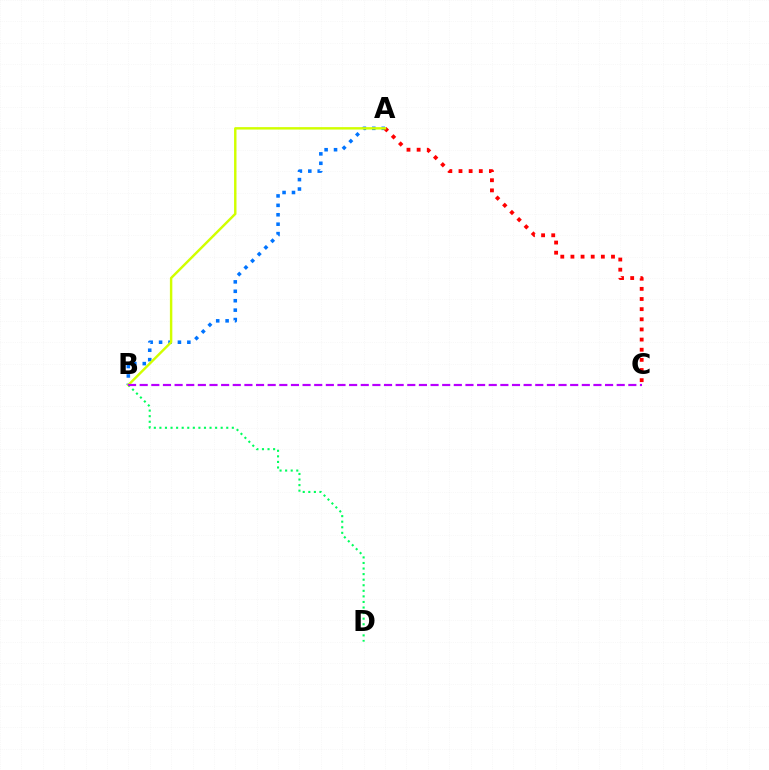{('A', 'B'): [{'color': '#0074ff', 'line_style': 'dotted', 'thickness': 2.56}, {'color': '#d1ff00', 'line_style': 'solid', 'thickness': 1.75}], ('B', 'D'): [{'color': '#00ff5c', 'line_style': 'dotted', 'thickness': 1.51}], ('A', 'C'): [{'color': '#ff0000', 'line_style': 'dotted', 'thickness': 2.76}], ('B', 'C'): [{'color': '#b900ff', 'line_style': 'dashed', 'thickness': 1.58}]}